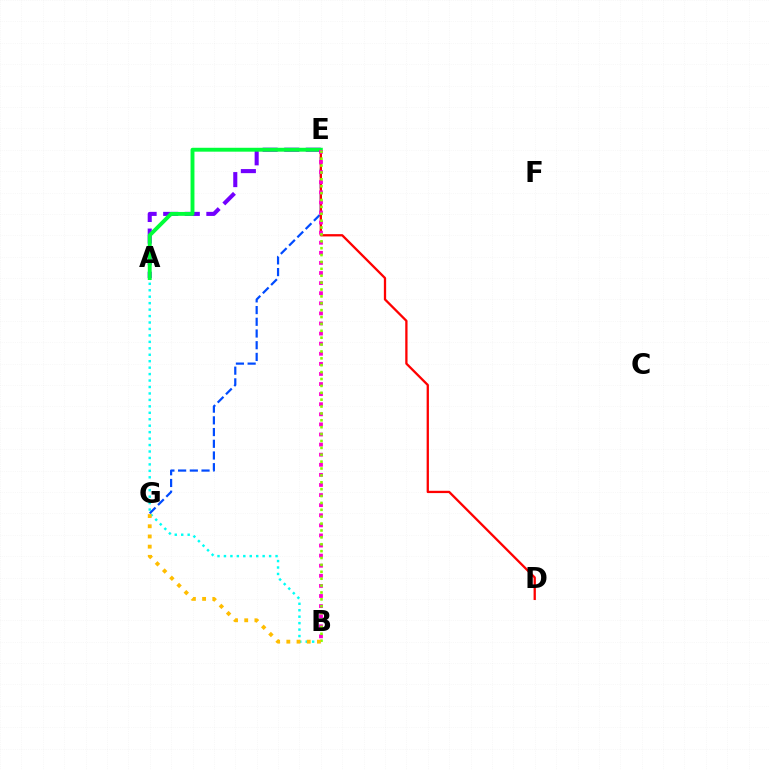{('A', 'B'): [{'color': '#00fff6', 'line_style': 'dotted', 'thickness': 1.75}], ('E', 'G'): [{'color': '#004bff', 'line_style': 'dashed', 'thickness': 1.59}], ('D', 'E'): [{'color': '#ff0000', 'line_style': 'solid', 'thickness': 1.65}], ('A', 'E'): [{'color': '#7200ff', 'line_style': 'dashed', 'thickness': 2.93}, {'color': '#00ff39', 'line_style': 'solid', 'thickness': 2.8}], ('B', 'E'): [{'color': '#ff00cf', 'line_style': 'dotted', 'thickness': 2.74}, {'color': '#84ff00', 'line_style': 'dotted', 'thickness': 1.87}], ('B', 'G'): [{'color': '#ffbd00', 'line_style': 'dotted', 'thickness': 2.77}]}